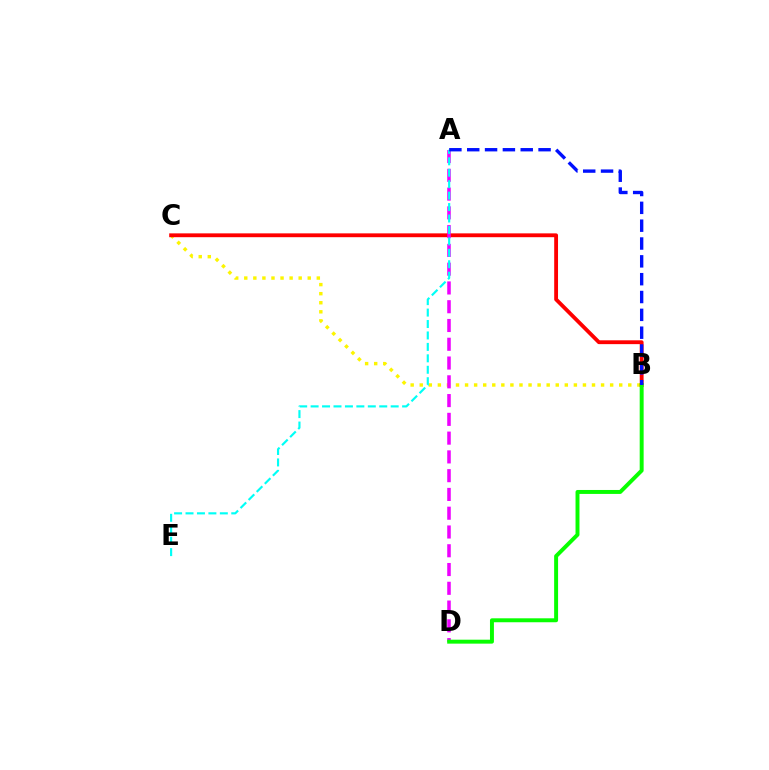{('B', 'C'): [{'color': '#fcf500', 'line_style': 'dotted', 'thickness': 2.46}, {'color': '#ff0000', 'line_style': 'solid', 'thickness': 2.76}], ('A', 'D'): [{'color': '#ee00ff', 'line_style': 'dashed', 'thickness': 2.55}], ('A', 'E'): [{'color': '#00fff6', 'line_style': 'dashed', 'thickness': 1.55}], ('B', 'D'): [{'color': '#08ff00', 'line_style': 'solid', 'thickness': 2.84}], ('A', 'B'): [{'color': '#0010ff', 'line_style': 'dashed', 'thickness': 2.42}]}